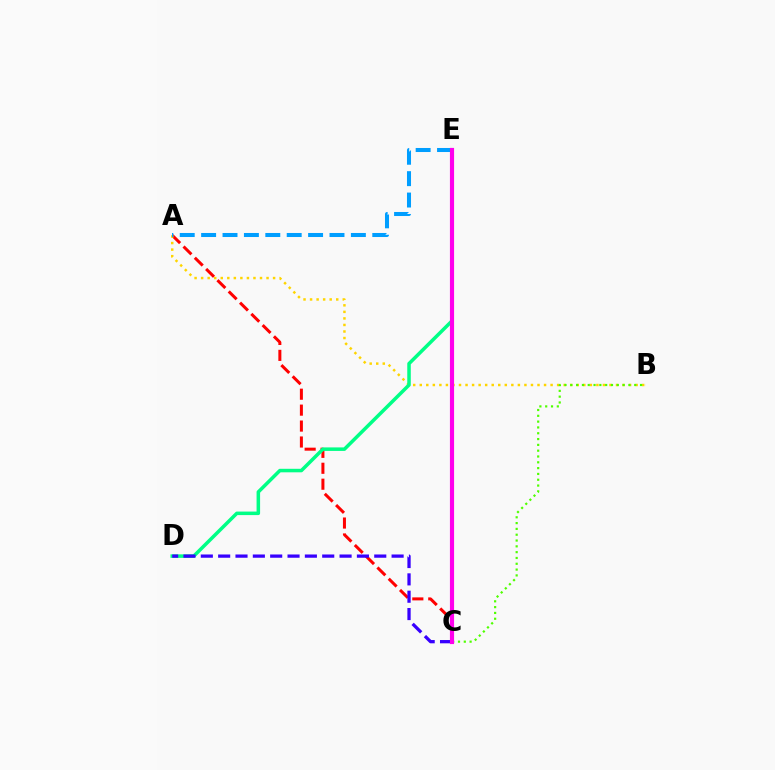{('A', 'C'): [{'color': '#ff0000', 'line_style': 'dashed', 'thickness': 2.16}], ('A', 'B'): [{'color': '#ffd500', 'line_style': 'dotted', 'thickness': 1.78}], ('D', 'E'): [{'color': '#00ff86', 'line_style': 'solid', 'thickness': 2.53}], ('C', 'D'): [{'color': '#3700ff', 'line_style': 'dashed', 'thickness': 2.36}], ('B', 'C'): [{'color': '#4fff00', 'line_style': 'dotted', 'thickness': 1.58}], ('A', 'E'): [{'color': '#009eff', 'line_style': 'dashed', 'thickness': 2.91}], ('C', 'E'): [{'color': '#ff00ed', 'line_style': 'solid', 'thickness': 2.98}]}